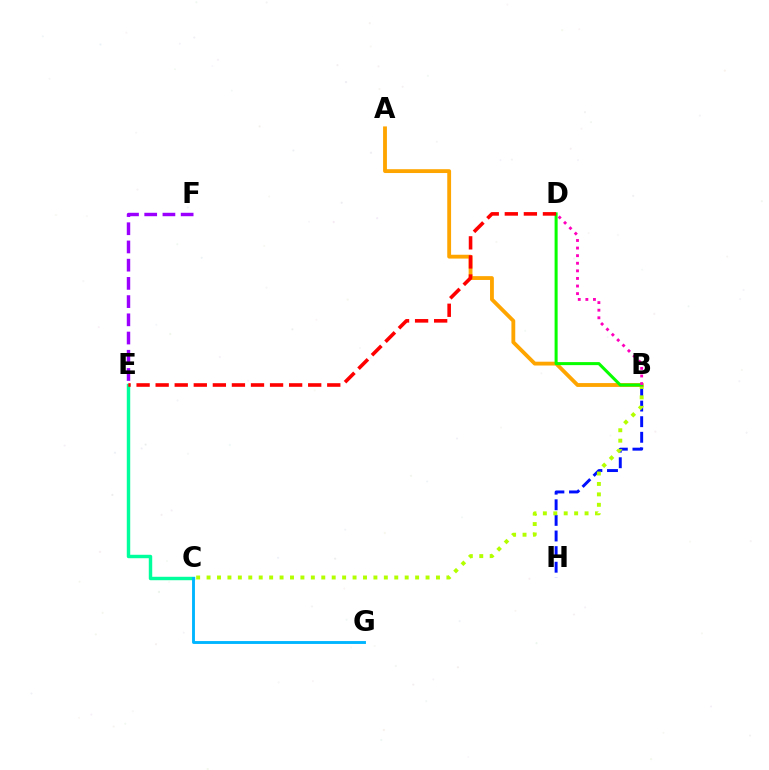{('B', 'H'): [{'color': '#0010ff', 'line_style': 'dashed', 'thickness': 2.12}], ('B', 'C'): [{'color': '#b3ff00', 'line_style': 'dotted', 'thickness': 2.83}], ('C', 'E'): [{'color': '#00ff9d', 'line_style': 'solid', 'thickness': 2.47}], ('A', 'B'): [{'color': '#ffa500', 'line_style': 'solid', 'thickness': 2.76}], ('C', 'G'): [{'color': '#00b5ff', 'line_style': 'solid', 'thickness': 2.07}], ('B', 'D'): [{'color': '#08ff00', 'line_style': 'solid', 'thickness': 2.19}, {'color': '#ff00bd', 'line_style': 'dotted', 'thickness': 2.06}], ('E', 'F'): [{'color': '#9b00ff', 'line_style': 'dashed', 'thickness': 2.47}], ('D', 'E'): [{'color': '#ff0000', 'line_style': 'dashed', 'thickness': 2.59}]}